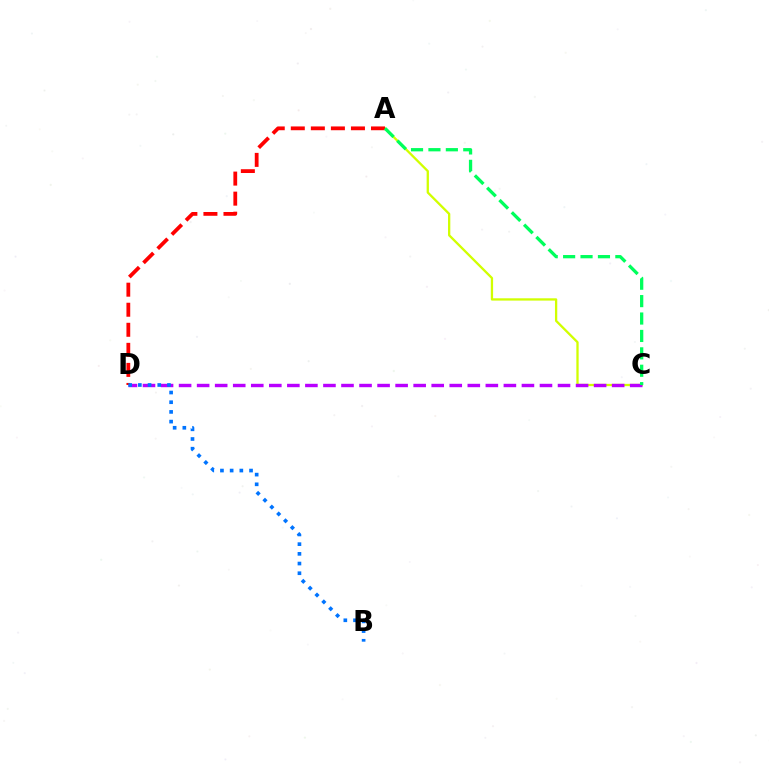{('A', 'C'): [{'color': '#d1ff00', 'line_style': 'solid', 'thickness': 1.65}, {'color': '#00ff5c', 'line_style': 'dashed', 'thickness': 2.37}], ('C', 'D'): [{'color': '#b900ff', 'line_style': 'dashed', 'thickness': 2.45}], ('A', 'D'): [{'color': '#ff0000', 'line_style': 'dashed', 'thickness': 2.72}], ('B', 'D'): [{'color': '#0074ff', 'line_style': 'dotted', 'thickness': 2.63}]}